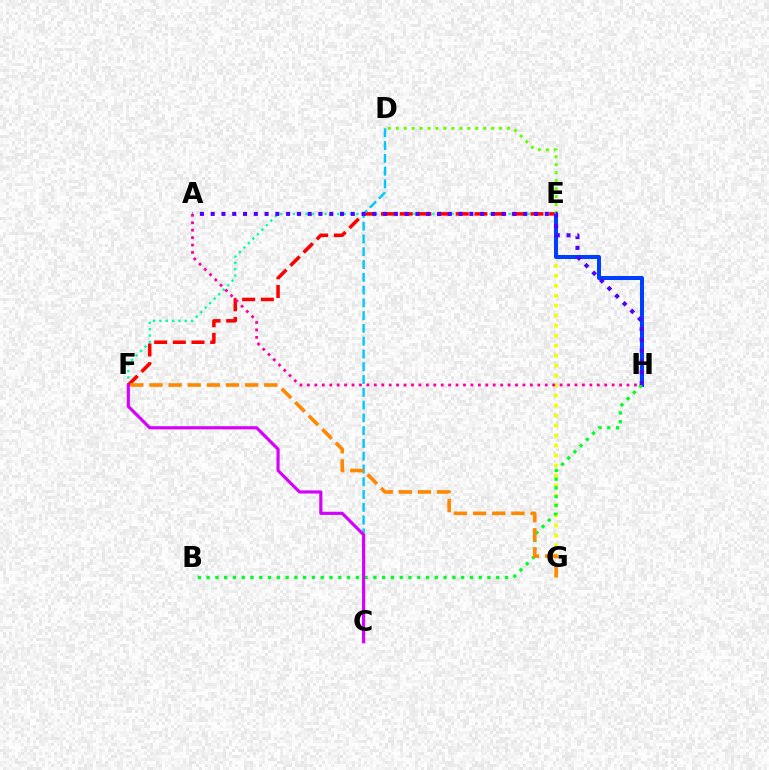{('E', 'F'): [{'color': '#00ffaf', 'line_style': 'dotted', 'thickness': 1.72}, {'color': '#ff0000', 'line_style': 'dashed', 'thickness': 2.54}], ('C', 'D'): [{'color': '#00c7ff', 'line_style': 'dashed', 'thickness': 1.74}], ('E', 'G'): [{'color': '#eeff00', 'line_style': 'dotted', 'thickness': 2.71}], ('E', 'H'): [{'color': '#003fff', 'line_style': 'solid', 'thickness': 2.9}], ('B', 'H'): [{'color': '#00ff27', 'line_style': 'dotted', 'thickness': 2.38}], ('D', 'E'): [{'color': '#66ff00', 'line_style': 'dotted', 'thickness': 2.16}], ('F', 'G'): [{'color': '#ff8800', 'line_style': 'dashed', 'thickness': 2.6}], ('A', 'H'): [{'color': '#4f00ff', 'line_style': 'dotted', 'thickness': 2.93}, {'color': '#ff00a0', 'line_style': 'dotted', 'thickness': 2.02}], ('C', 'F'): [{'color': '#d600ff', 'line_style': 'solid', 'thickness': 2.27}]}